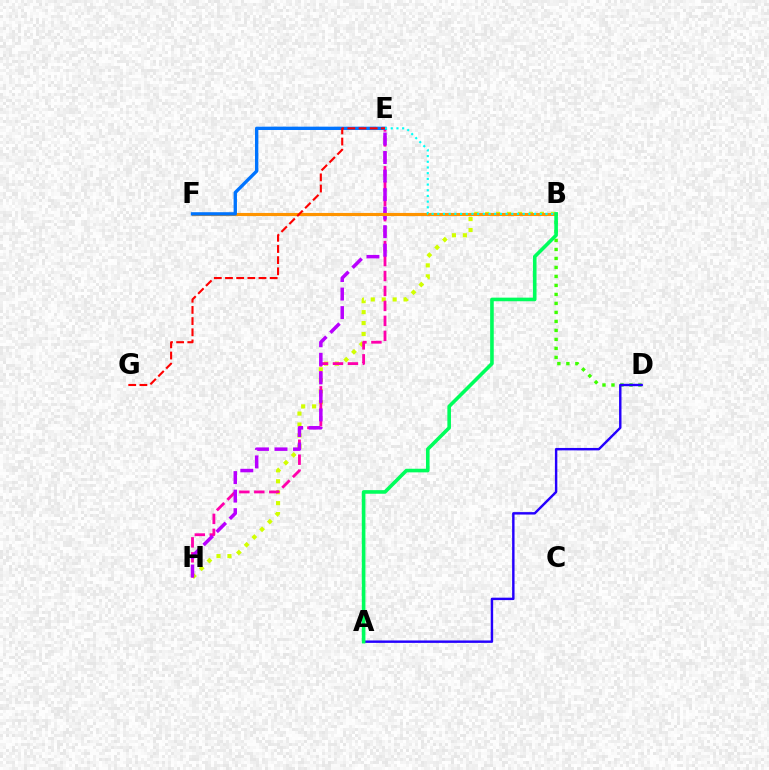{('B', 'D'): [{'color': '#3dff00', 'line_style': 'dotted', 'thickness': 2.44}], ('B', 'H'): [{'color': '#d1ff00', 'line_style': 'dotted', 'thickness': 2.97}], ('E', 'H'): [{'color': '#ff00ac', 'line_style': 'dashed', 'thickness': 2.03}, {'color': '#b900ff', 'line_style': 'dashed', 'thickness': 2.52}], ('A', 'D'): [{'color': '#2500ff', 'line_style': 'solid', 'thickness': 1.75}], ('B', 'F'): [{'color': '#ff9400', 'line_style': 'solid', 'thickness': 2.24}], ('E', 'F'): [{'color': '#0074ff', 'line_style': 'solid', 'thickness': 2.41}], ('E', 'G'): [{'color': '#ff0000', 'line_style': 'dashed', 'thickness': 1.52}], ('A', 'B'): [{'color': '#00ff5c', 'line_style': 'solid', 'thickness': 2.59}], ('B', 'E'): [{'color': '#00fff6', 'line_style': 'dotted', 'thickness': 1.55}]}